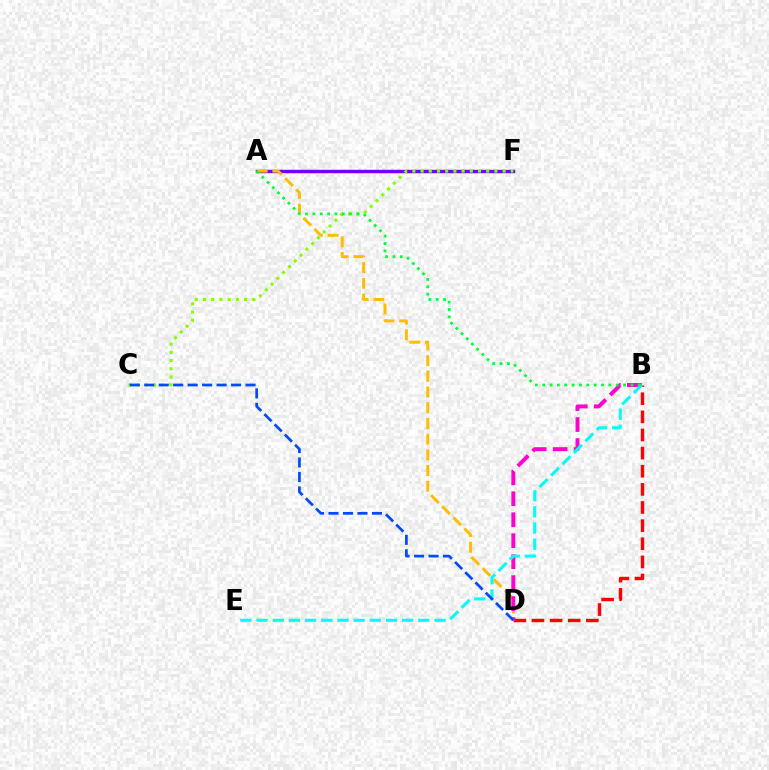{('A', 'F'): [{'color': '#7200ff', 'line_style': 'solid', 'thickness': 2.47}], ('C', 'F'): [{'color': '#84ff00', 'line_style': 'dotted', 'thickness': 2.23}], ('B', 'D'): [{'color': '#ff0000', 'line_style': 'dashed', 'thickness': 2.46}, {'color': '#ff00cf', 'line_style': 'dashed', 'thickness': 2.85}], ('A', 'D'): [{'color': '#ffbd00', 'line_style': 'dashed', 'thickness': 2.13}], ('B', 'E'): [{'color': '#00fff6', 'line_style': 'dashed', 'thickness': 2.2}], ('A', 'B'): [{'color': '#00ff39', 'line_style': 'dotted', 'thickness': 2.0}], ('C', 'D'): [{'color': '#004bff', 'line_style': 'dashed', 'thickness': 1.97}]}